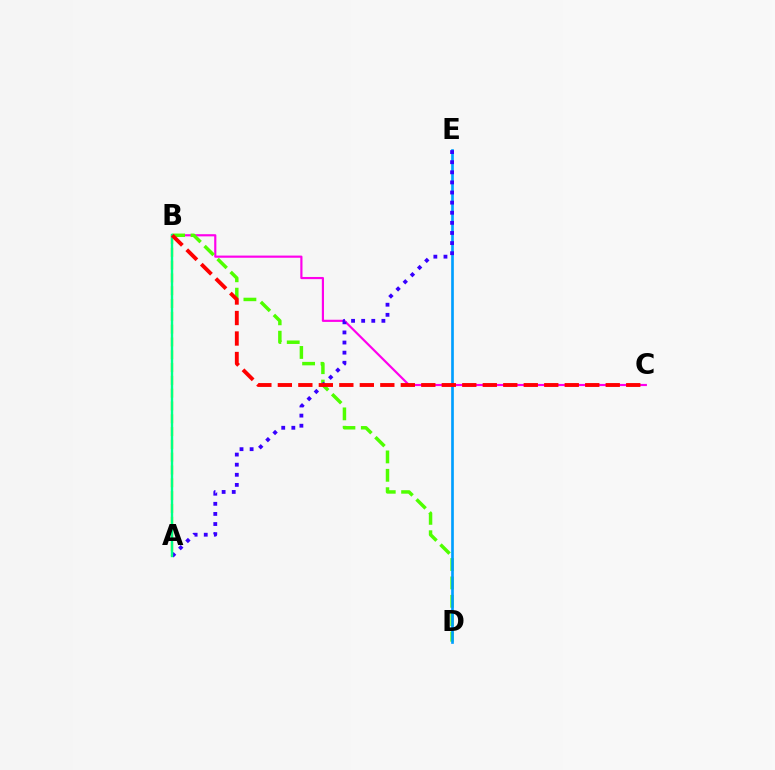{('B', 'C'): [{'color': '#ff00ed', 'line_style': 'solid', 'thickness': 1.56}, {'color': '#ff0000', 'line_style': 'dashed', 'thickness': 2.78}], ('B', 'D'): [{'color': '#4fff00', 'line_style': 'dashed', 'thickness': 2.5}], ('D', 'E'): [{'color': '#009eff', 'line_style': 'solid', 'thickness': 1.93}], ('A', 'B'): [{'color': '#ffd500', 'line_style': 'dashed', 'thickness': 1.74}, {'color': '#00ff86', 'line_style': 'solid', 'thickness': 1.72}], ('A', 'E'): [{'color': '#3700ff', 'line_style': 'dotted', 'thickness': 2.75}]}